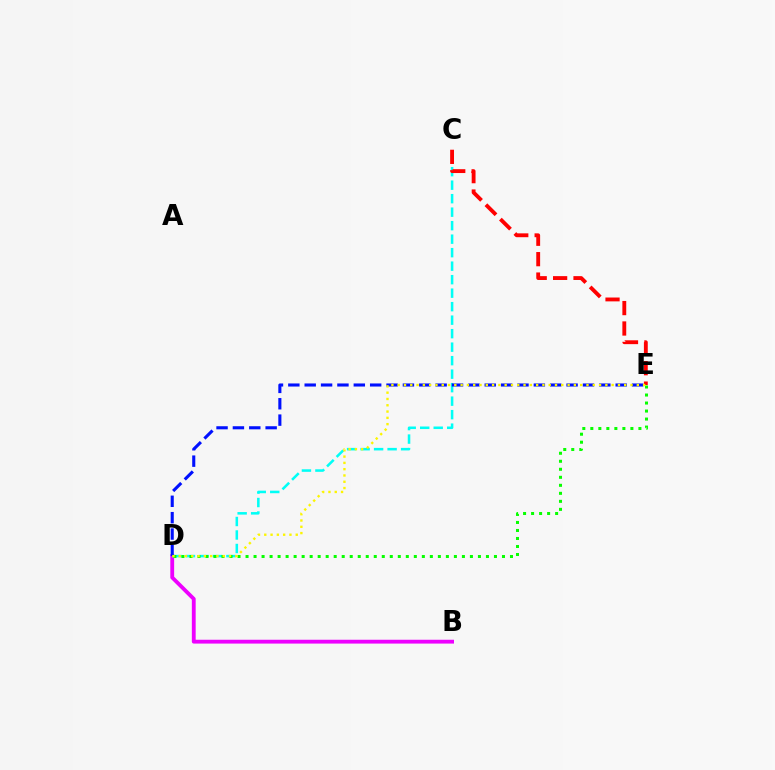{('B', 'D'): [{'color': '#ee00ff', 'line_style': 'solid', 'thickness': 2.76}], ('C', 'D'): [{'color': '#00fff6', 'line_style': 'dashed', 'thickness': 1.83}], ('C', 'E'): [{'color': '#ff0000', 'line_style': 'dashed', 'thickness': 2.77}], ('D', 'E'): [{'color': '#0010ff', 'line_style': 'dashed', 'thickness': 2.22}, {'color': '#08ff00', 'line_style': 'dotted', 'thickness': 2.18}, {'color': '#fcf500', 'line_style': 'dotted', 'thickness': 1.71}]}